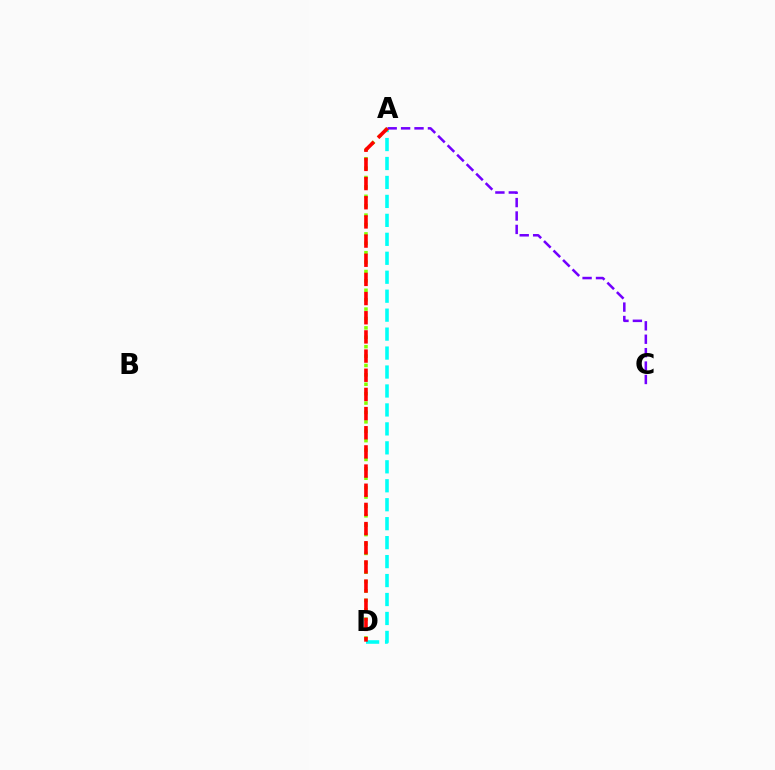{('A', 'D'): [{'color': '#00fff6', 'line_style': 'dashed', 'thickness': 2.58}, {'color': '#84ff00', 'line_style': 'dotted', 'thickness': 2.55}, {'color': '#ff0000', 'line_style': 'dashed', 'thickness': 2.6}], ('A', 'C'): [{'color': '#7200ff', 'line_style': 'dashed', 'thickness': 1.82}]}